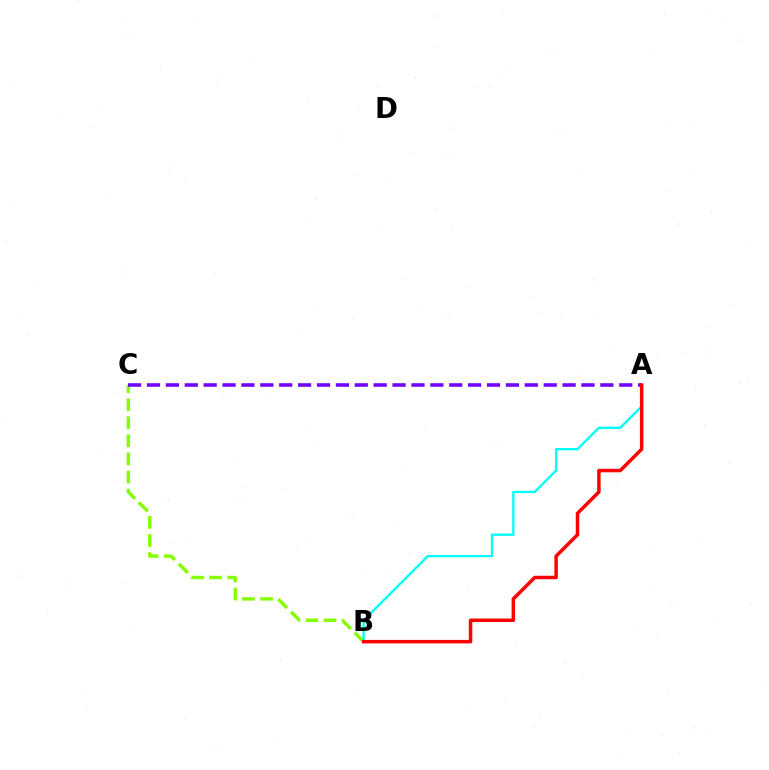{('B', 'C'): [{'color': '#84ff00', 'line_style': 'dashed', 'thickness': 2.46}], ('A', 'C'): [{'color': '#7200ff', 'line_style': 'dashed', 'thickness': 2.57}], ('A', 'B'): [{'color': '#00fff6', 'line_style': 'solid', 'thickness': 1.68}, {'color': '#ff0000', 'line_style': 'solid', 'thickness': 2.5}]}